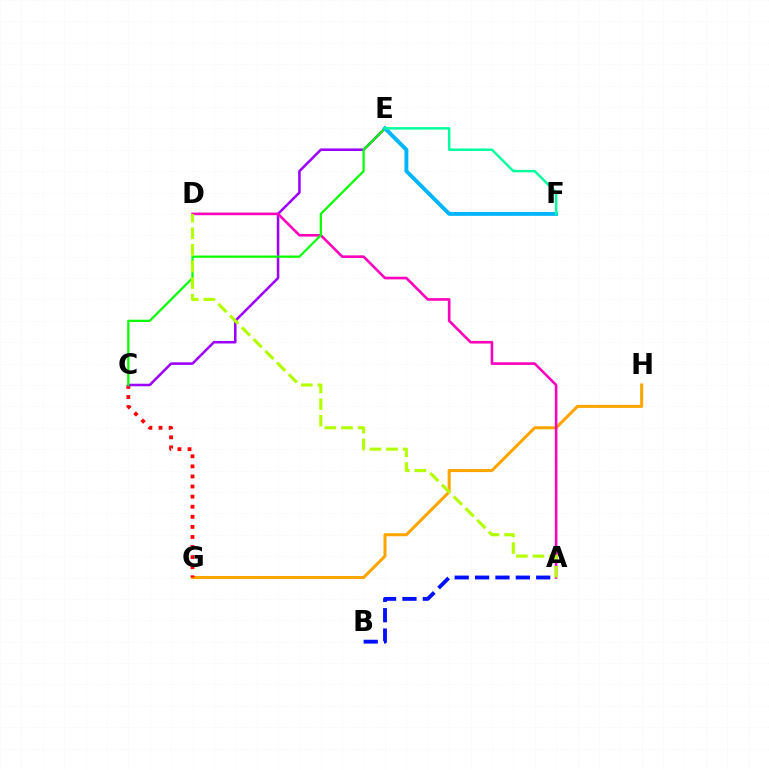{('G', 'H'): [{'color': '#ffa500', 'line_style': 'solid', 'thickness': 2.19}], ('A', 'B'): [{'color': '#0010ff', 'line_style': 'dashed', 'thickness': 2.77}], ('C', 'G'): [{'color': '#ff0000', 'line_style': 'dotted', 'thickness': 2.74}], ('C', 'E'): [{'color': '#9b00ff', 'line_style': 'solid', 'thickness': 1.84}, {'color': '#08ff00', 'line_style': 'solid', 'thickness': 1.61}], ('A', 'D'): [{'color': '#ff00bd', 'line_style': 'solid', 'thickness': 1.88}, {'color': '#b3ff00', 'line_style': 'dashed', 'thickness': 2.26}], ('E', 'F'): [{'color': '#00b5ff', 'line_style': 'solid', 'thickness': 2.83}, {'color': '#00ff9d', 'line_style': 'solid', 'thickness': 1.77}]}